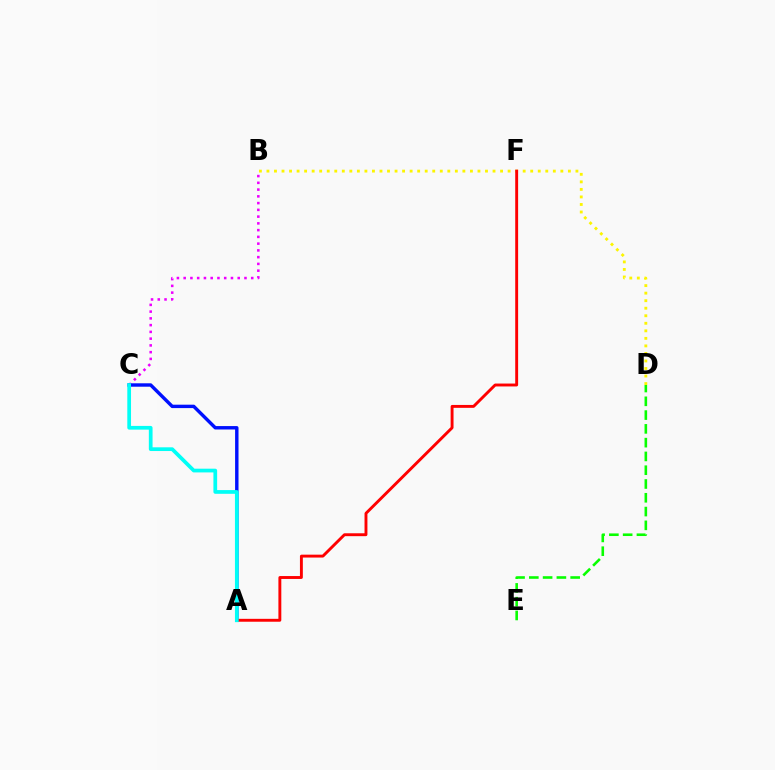{('B', 'C'): [{'color': '#ee00ff', 'line_style': 'dotted', 'thickness': 1.84}], ('B', 'D'): [{'color': '#fcf500', 'line_style': 'dotted', 'thickness': 2.05}], ('A', 'C'): [{'color': '#0010ff', 'line_style': 'solid', 'thickness': 2.46}, {'color': '#00fff6', 'line_style': 'solid', 'thickness': 2.68}], ('A', 'F'): [{'color': '#ff0000', 'line_style': 'solid', 'thickness': 2.09}], ('D', 'E'): [{'color': '#08ff00', 'line_style': 'dashed', 'thickness': 1.87}]}